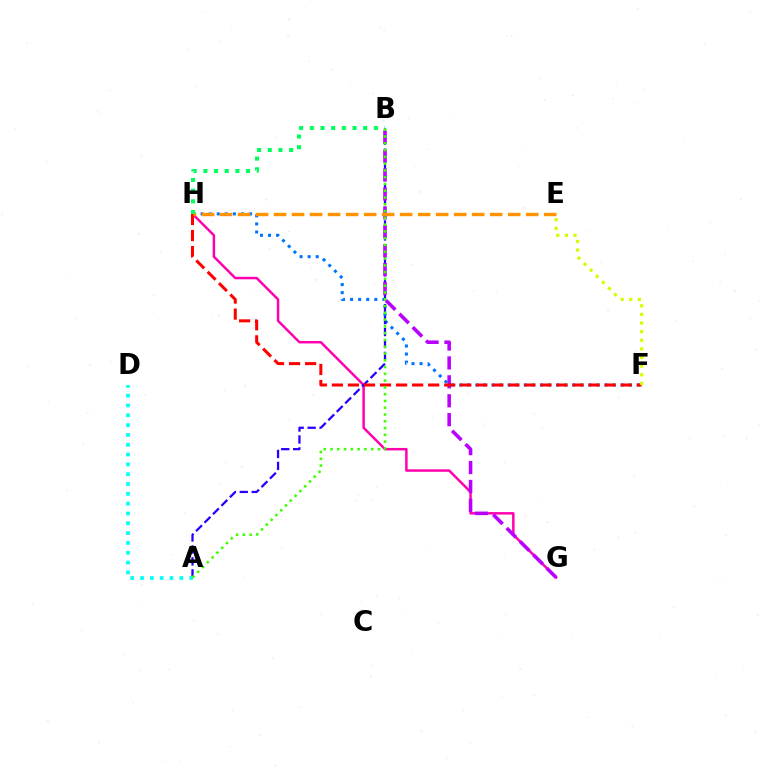{('F', 'H'): [{'color': '#0074ff', 'line_style': 'dotted', 'thickness': 2.19}, {'color': '#ff0000', 'line_style': 'dashed', 'thickness': 2.18}], ('G', 'H'): [{'color': '#ff00ac', 'line_style': 'solid', 'thickness': 1.77}], ('A', 'B'): [{'color': '#2500ff', 'line_style': 'dashed', 'thickness': 1.62}, {'color': '#3dff00', 'line_style': 'dotted', 'thickness': 1.84}], ('B', 'G'): [{'color': '#b900ff', 'line_style': 'dashed', 'thickness': 2.57}], ('E', 'H'): [{'color': '#ff9400', 'line_style': 'dashed', 'thickness': 2.45}], ('B', 'H'): [{'color': '#00ff5c', 'line_style': 'dotted', 'thickness': 2.9}], ('A', 'D'): [{'color': '#00fff6', 'line_style': 'dotted', 'thickness': 2.67}], ('E', 'F'): [{'color': '#d1ff00', 'line_style': 'dotted', 'thickness': 2.34}]}